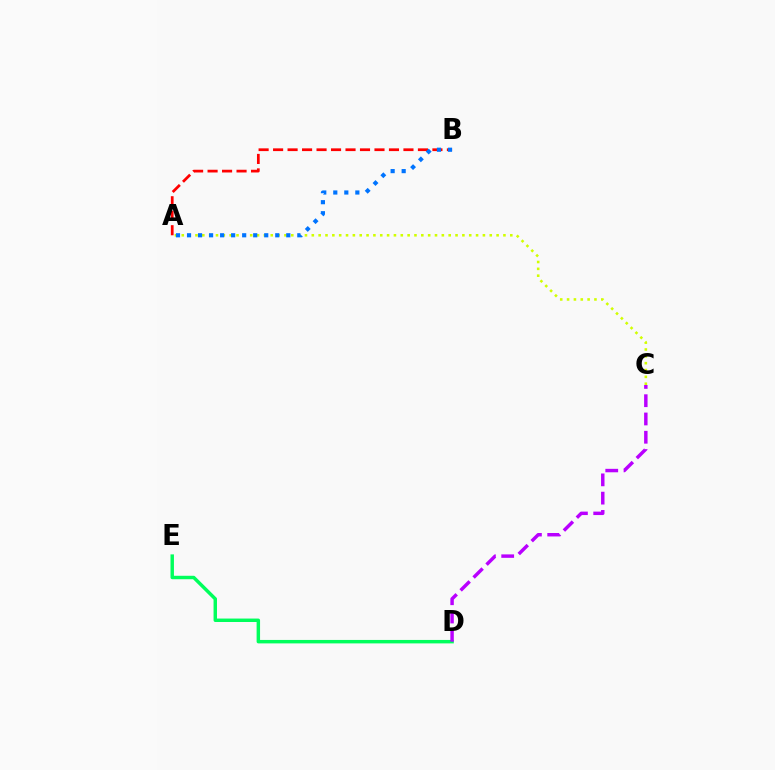{('A', 'C'): [{'color': '#d1ff00', 'line_style': 'dotted', 'thickness': 1.86}], ('A', 'B'): [{'color': '#ff0000', 'line_style': 'dashed', 'thickness': 1.97}, {'color': '#0074ff', 'line_style': 'dotted', 'thickness': 3.0}], ('D', 'E'): [{'color': '#00ff5c', 'line_style': 'solid', 'thickness': 2.48}], ('C', 'D'): [{'color': '#b900ff', 'line_style': 'dashed', 'thickness': 2.48}]}